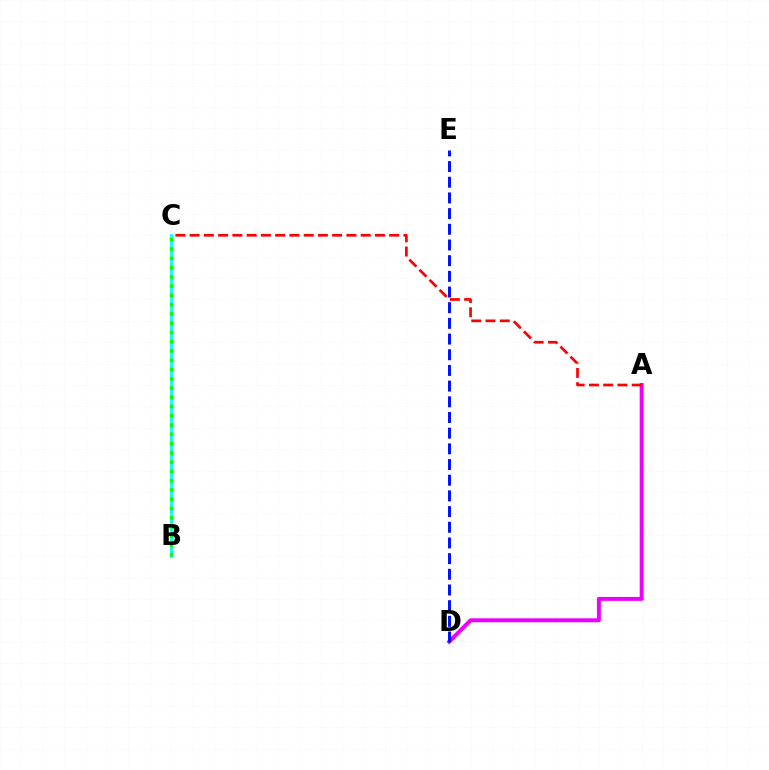{('A', 'D'): [{'color': '#ee00ff', 'line_style': 'solid', 'thickness': 2.84}], ('B', 'C'): [{'color': '#fcf500', 'line_style': 'dashed', 'thickness': 1.94}, {'color': '#00fff6', 'line_style': 'solid', 'thickness': 1.98}, {'color': '#08ff00', 'line_style': 'dotted', 'thickness': 2.52}], ('D', 'E'): [{'color': '#0010ff', 'line_style': 'dashed', 'thickness': 2.13}], ('A', 'C'): [{'color': '#ff0000', 'line_style': 'dashed', 'thickness': 1.94}]}